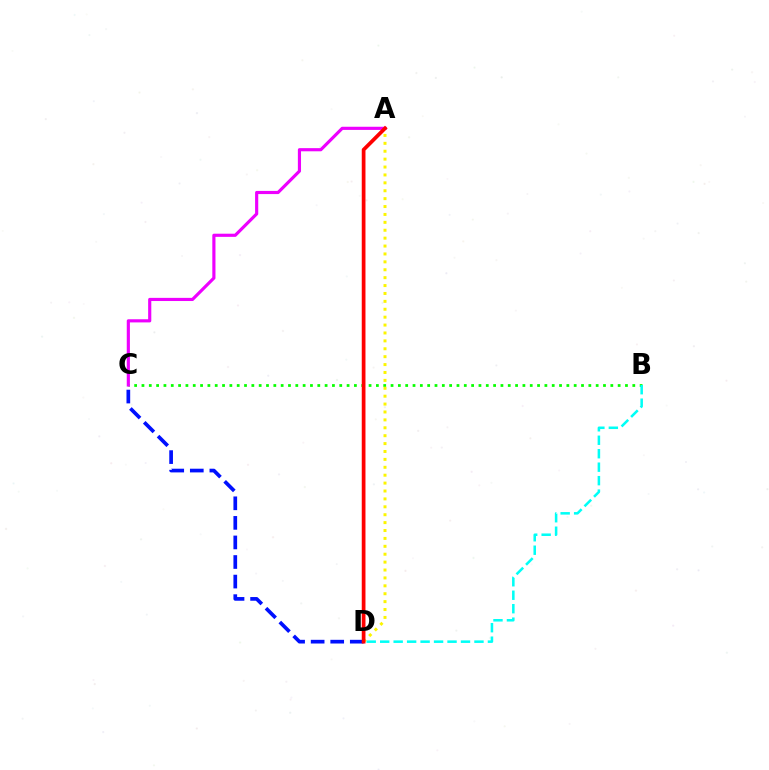{('B', 'C'): [{'color': '#08ff00', 'line_style': 'dotted', 'thickness': 1.99}], ('A', 'D'): [{'color': '#fcf500', 'line_style': 'dotted', 'thickness': 2.15}, {'color': '#ff0000', 'line_style': 'solid', 'thickness': 2.68}], ('C', 'D'): [{'color': '#0010ff', 'line_style': 'dashed', 'thickness': 2.66}], ('B', 'D'): [{'color': '#00fff6', 'line_style': 'dashed', 'thickness': 1.83}], ('A', 'C'): [{'color': '#ee00ff', 'line_style': 'solid', 'thickness': 2.27}]}